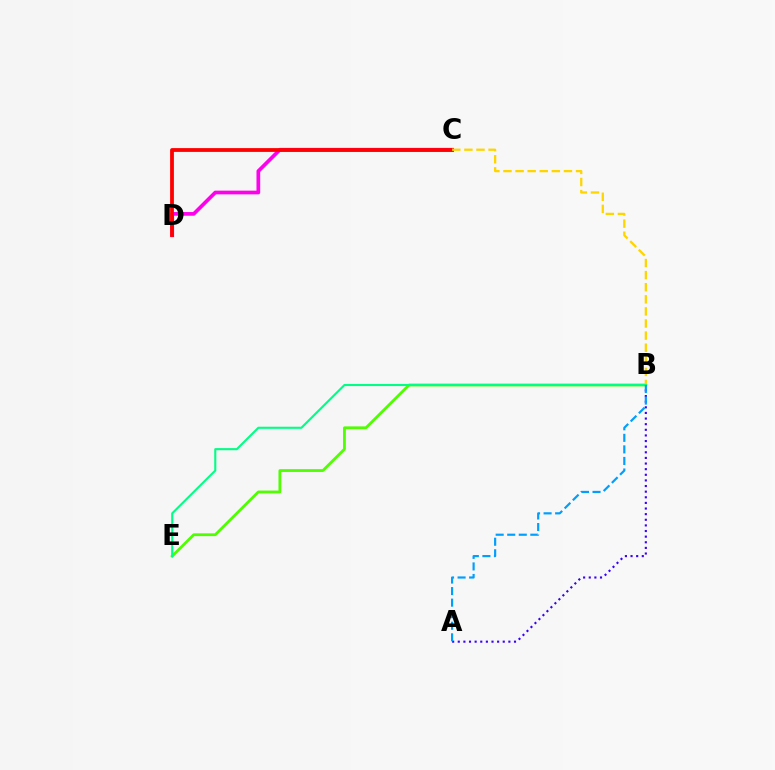{('A', 'B'): [{'color': '#3700ff', 'line_style': 'dotted', 'thickness': 1.53}, {'color': '#009eff', 'line_style': 'dashed', 'thickness': 1.57}], ('C', 'D'): [{'color': '#ff00ed', 'line_style': 'solid', 'thickness': 2.67}, {'color': '#ff0000', 'line_style': 'solid', 'thickness': 2.73}], ('B', 'E'): [{'color': '#4fff00', 'line_style': 'solid', 'thickness': 2.0}, {'color': '#00ff86', 'line_style': 'solid', 'thickness': 1.52}], ('B', 'C'): [{'color': '#ffd500', 'line_style': 'dashed', 'thickness': 1.64}]}